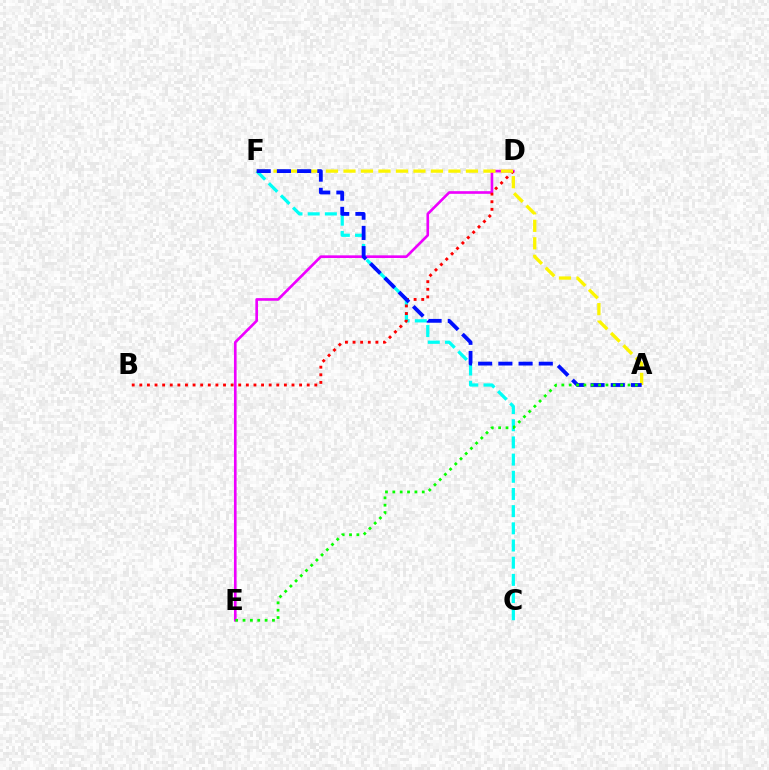{('C', 'F'): [{'color': '#00fff6', 'line_style': 'dashed', 'thickness': 2.33}], ('D', 'E'): [{'color': '#ee00ff', 'line_style': 'solid', 'thickness': 1.9}], ('B', 'D'): [{'color': '#ff0000', 'line_style': 'dotted', 'thickness': 2.07}], ('A', 'F'): [{'color': '#fcf500', 'line_style': 'dashed', 'thickness': 2.38}, {'color': '#0010ff', 'line_style': 'dashed', 'thickness': 2.75}], ('A', 'E'): [{'color': '#08ff00', 'line_style': 'dotted', 'thickness': 2.0}]}